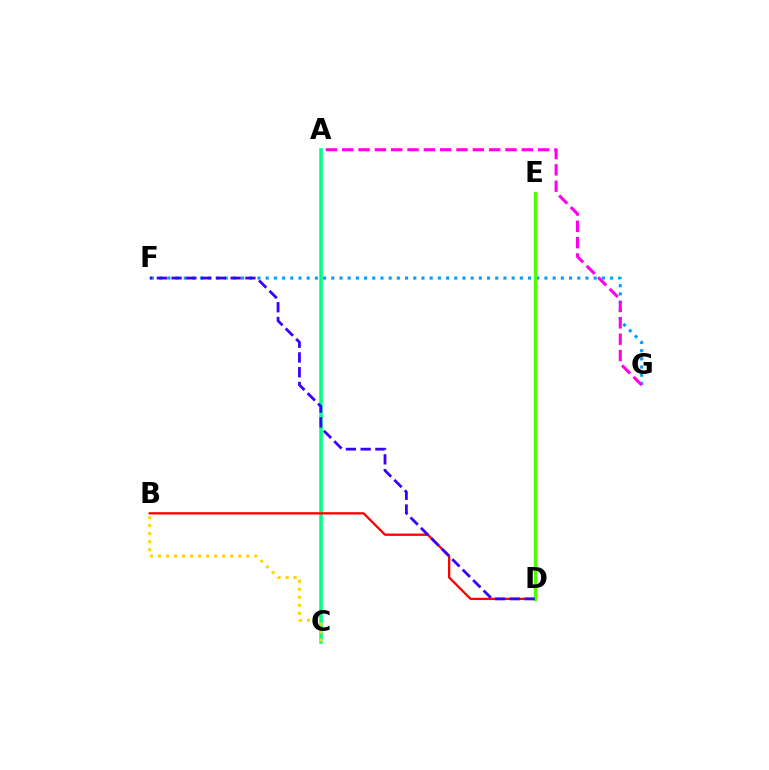{('A', 'C'): [{'color': '#00ff86', 'line_style': 'solid', 'thickness': 2.56}], ('B', 'D'): [{'color': '#ff0000', 'line_style': 'solid', 'thickness': 1.66}], ('F', 'G'): [{'color': '#009eff', 'line_style': 'dotted', 'thickness': 2.23}], ('A', 'G'): [{'color': '#ff00ed', 'line_style': 'dashed', 'thickness': 2.22}], ('D', 'E'): [{'color': '#4fff00', 'line_style': 'solid', 'thickness': 2.43}], ('D', 'F'): [{'color': '#3700ff', 'line_style': 'dashed', 'thickness': 2.01}], ('B', 'C'): [{'color': '#ffd500', 'line_style': 'dotted', 'thickness': 2.18}]}